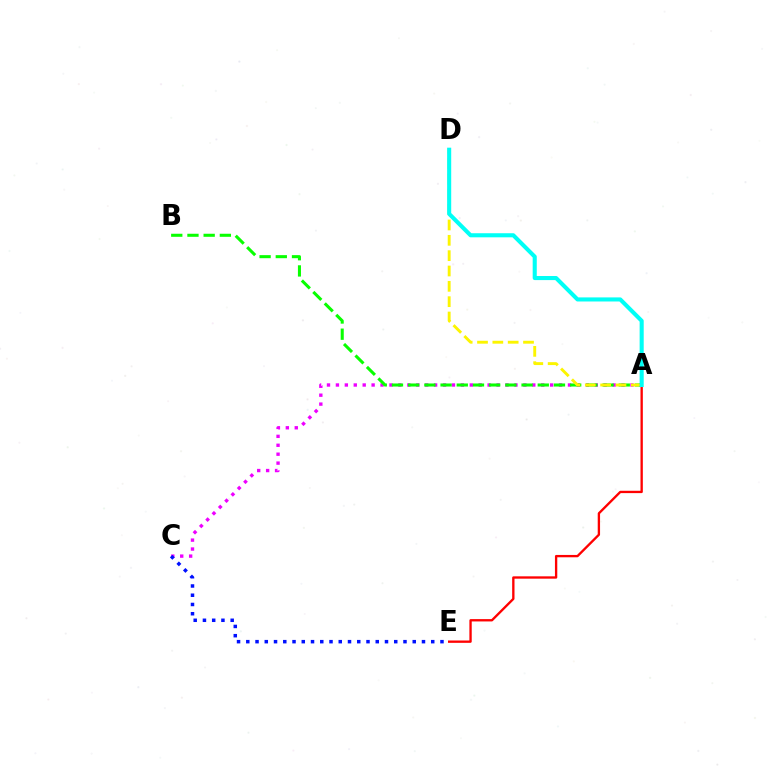{('A', 'C'): [{'color': '#ee00ff', 'line_style': 'dotted', 'thickness': 2.43}], ('A', 'E'): [{'color': '#ff0000', 'line_style': 'solid', 'thickness': 1.68}], ('A', 'B'): [{'color': '#08ff00', 'line_style': 'dashed', 'thickness': 2.2}], ('A', 'D'): [{'color': '#fcf500', 'line_style': 'dashed', 'thickness': 2.08}, {'color': '#00fff6', 'line_style': 'solid', 'thickness': 2.94}], ('C', 'E'): [{'color': '#0010ff', 'line_style': 'dotted', 'thickness': 2.51}]}